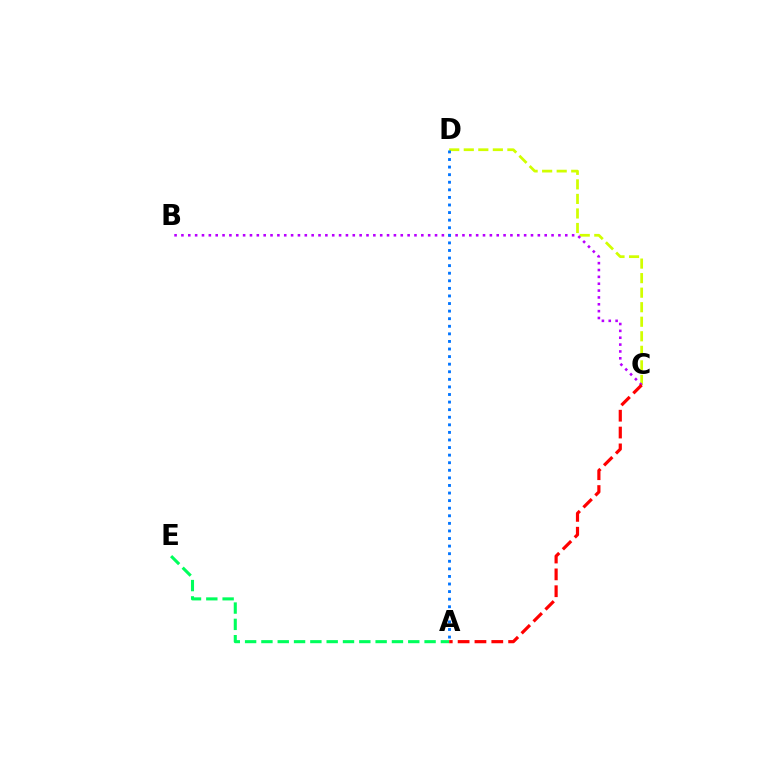{('A', 'E'): [{'color': '#00ff5c', 'line_style': 'dashed', 'thickness': 2.22}], ('C', 'D'): [{'color': '#d1ff00', 'line_style': 'dashed', 'thickness': 1.98}], ('B', 'C'): [{'color': '#b900ff', 'line_style': 'dotted', 'thickness': 1.86}], ('A', 'C'): [{'color': '#ff0000', 'line_style': 'dashed', 'thickness': 2.29}], ('A', 'D'): [{'color': '#0074ff', 'line_style': 'dotted', 'thickness': 2.06}]}